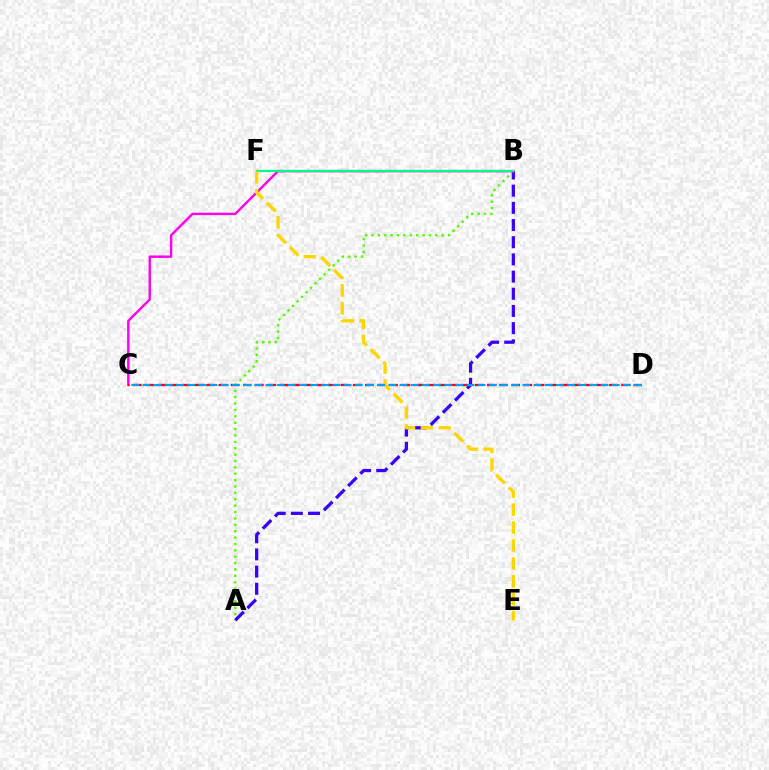{('A', 'B'): [{'color': '#4fff00', 'line_style': 'dotted', 'thickness': 1.73}, {'color': '#3700ff', 'line_style': 'dashed', 'thickness': 2.33}], ('B', 'C'): [{'color': '#ff00ed', 'line_style': 'solid', 'thickness': 1.74}], ('B', 'F'): [{'color': '#00ff86', 'line_style': 'solid', 'thickness': 1.57}], ('C', 'D'): [{'color': '#ff0000', 'line_style': 'dashed', 'thickness': 1.66}, {'color': '#009eff', 'line_style': 'dashed', 'thickness': 1.52}], ('E', 'F'): [{'color': '#ffd500', 'line_style': 'dashed', 'thickness': 2.43}]}